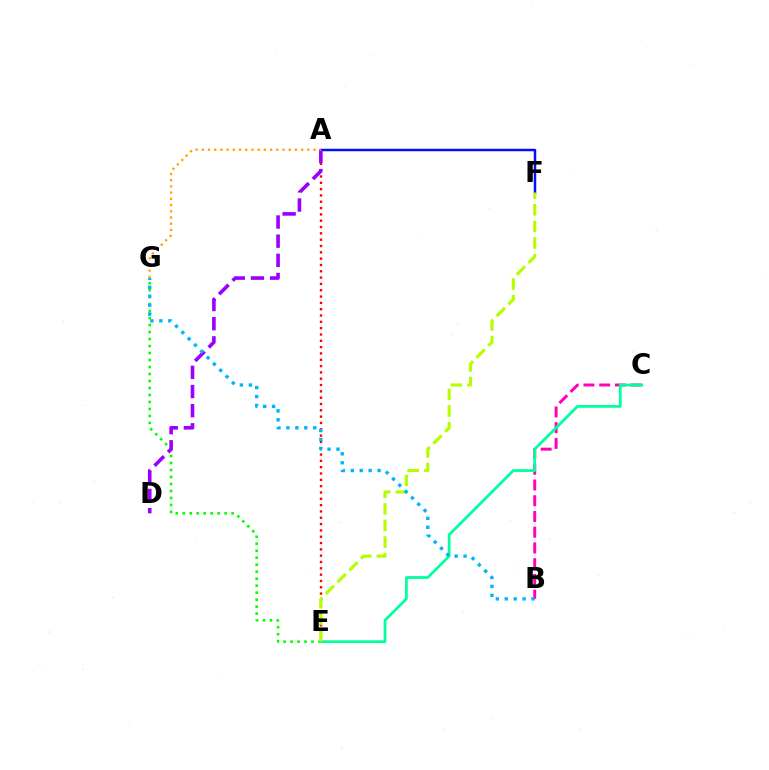{('A', 'F'): [{'color': '#0010ff', 'line_style': 'solid', 'thickness': 1.79}], ('B', 'C'): [{'color': '#ff00bd', 'line_style': 'dashed', 'thickness': 2.14}], ('E', 'G'): [{'color': '#08ff00', 'line_style': 'dotted', 'thickness': 1.9}], ('A', 'E'): [{'color': '#ff0000', 'line_style': 'dotted', 'thickness': 1.72}], ('C', 'E'): [{'color': '#00ff9d', 'line_style': 'solid', 'thickness': 1.98}], ('E', 'F'): [{'color': '#b3ff00', 'line_style': 'dashed', 'thickness': 2.26}], ('A', 'D'): [{'color': '#9b00ff', 'line_style': 'dashed', 'thickness': 2.6}], ('B', 'G'): [{'color': '#00b5ff', 'line_style': 'dotted', 'thickness': 2.43}], ('A', 'G'): [{'color': '#ffa500', 'line_style': 'dotted', 'thickness': 1.69}]}